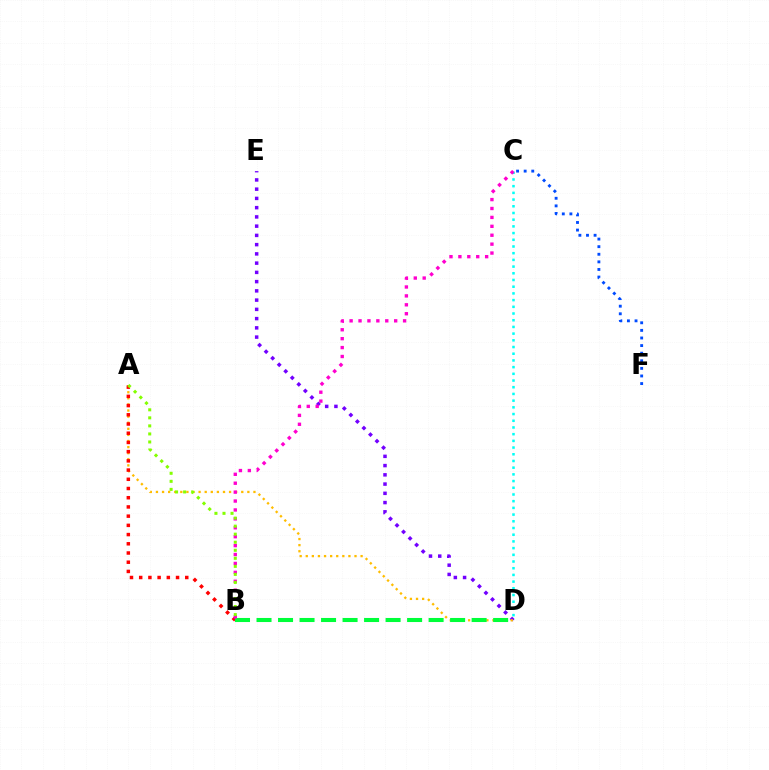{('D', 'E'): [{'color': '#7200ff', 'line_style': 'dotted', 'thickness': 2.51}], ('A', 'D'): [{'color': '#ffbd00', 'line_style': 'dotted', 'thickness': 1.66}], ('C', 'D'): [{'color': '#00fff6', 'line_style': 'dotted', 'thickness': 1.82}], ('A', 'B'): [{'color': '#ff0000', 'line_style': 'dotted', 'thickness': 2.5}, {'color': '#84ff00', 'line_style': 'dotted', 'thickness': 2.18}], ('B', 'D'): [{'color': '#00ff39', 'line_style': 'dashed', 'thickness': 2.92}], ('B', 'C'): [{'color': '#ff00cf', 'line_style': 'dotted', 'thickness': 2.42}], ('C', 'F'): [{'color': '#004bff', 'line_style': 'dotted', 'thickness': 2.06}]}